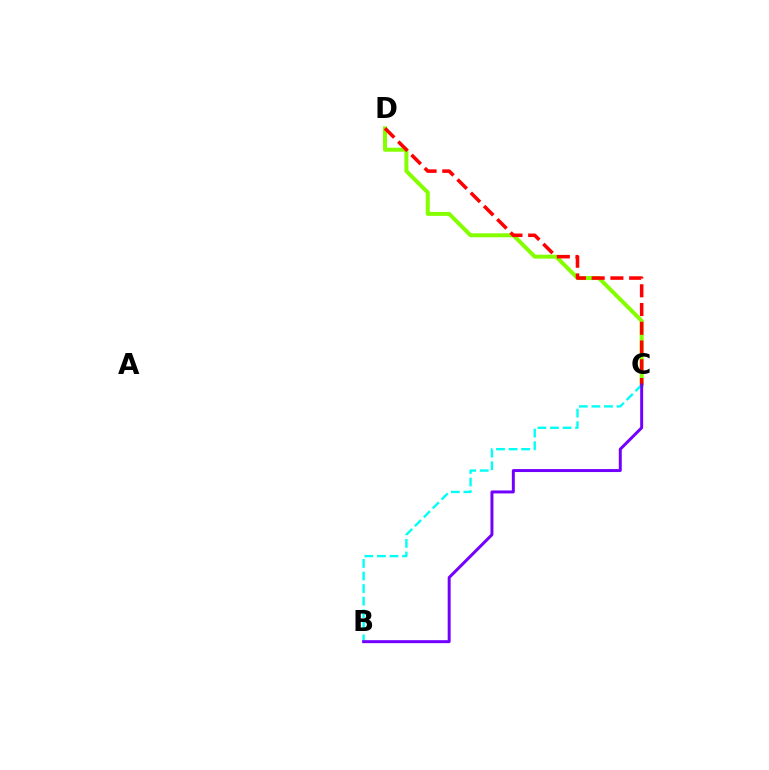{('C', 'D'): [{'color': '#84ff00', 'line_style': 'solid', 'thickness': 2.87}, {'color': '#ff0000', 'line_style': 'dashed', 'thickness': 2.55}], ('B', 'C'): [{'color': '#00fff6', 'line_style': 'dashed', 'thickness': 1.71}, {'color': '#7200ff', 'line_style': 'solid', 'thickness': 2.13}]}